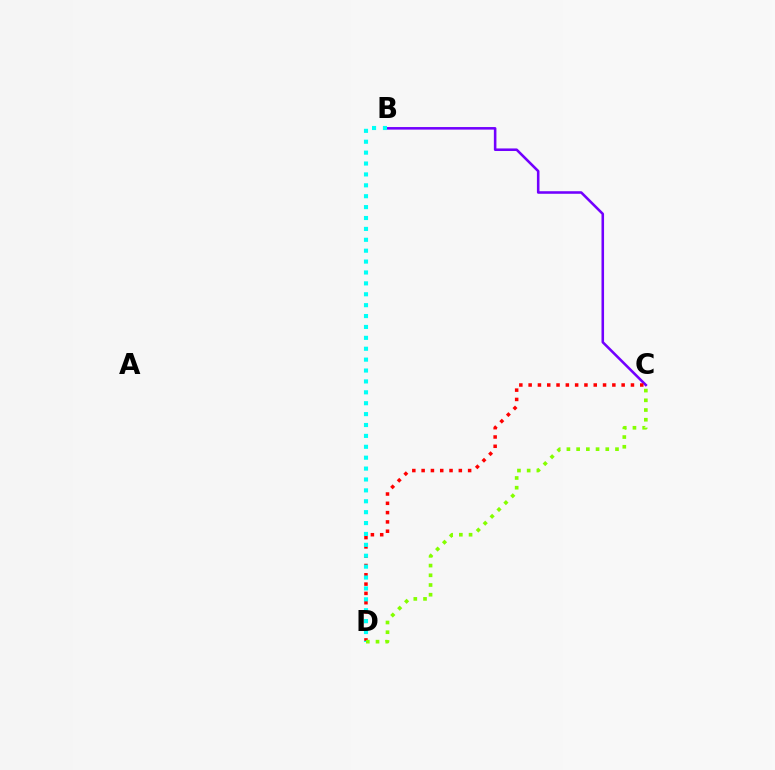{('B', 'C'): [{'color': '#7200ff', 'line_style': 'solid', 'thickness': 1.85}], ('C', 'D'): [{'color': '#ff0000', 'line_style': 'dotted', 'thickness': 2.53}, {'color': '#84ff00', 'line_style': 'dotted', 'thickness': 2.64}], ('B', 'D'): [{'color': '#00fff6', 'line_style': 'dotted', 'thickness': 2.96}]}